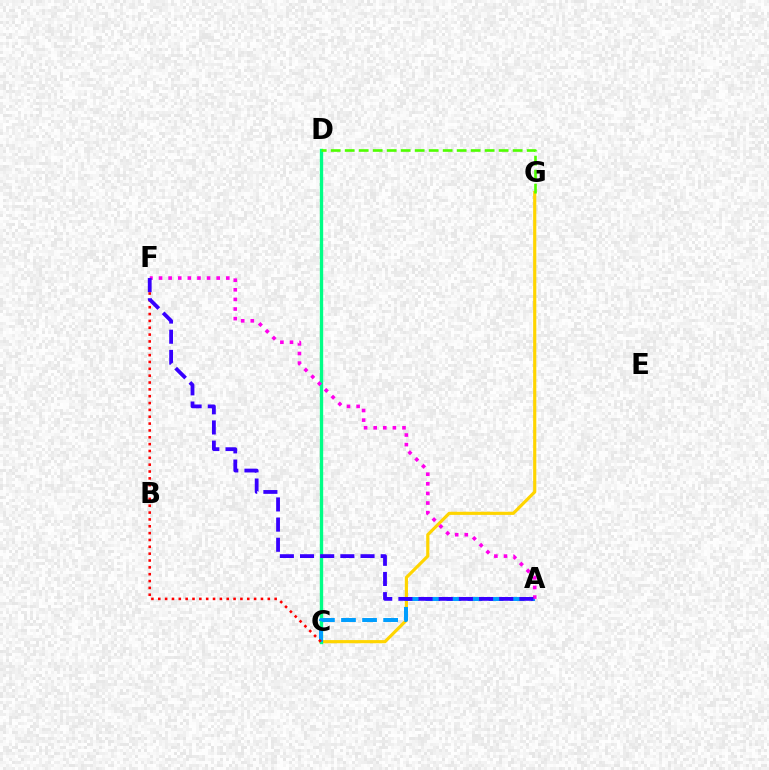{('C', 'G'): [{'color': '#ffd500', 'line_style': 'solid', 'thickness': 2.27}], ('C', 'D'): [{'color': '#00ff86', 'line_style': 'solid', 'thickness': 2.41}], ('D', 'G'): [{'color': '#4fff00', 'line_style': 'dashed', 'thickness': 1.9}], ('A', 'C'): [{'color': '#009eff', 'line_style': 'dashed', 'thickness': 2.86}], ('C', 'F'): [{'color': '#ff0000', 'line_style': 'dotted', 'thickness': 1.86}], ('A', 'F'): [{'color': '#ff00ed', 'line_style': 'dotted', 'thickness': 2.61}, {'color': '#3700ff', 'line_style': 'dashed', 'thickness': 2.74}]}